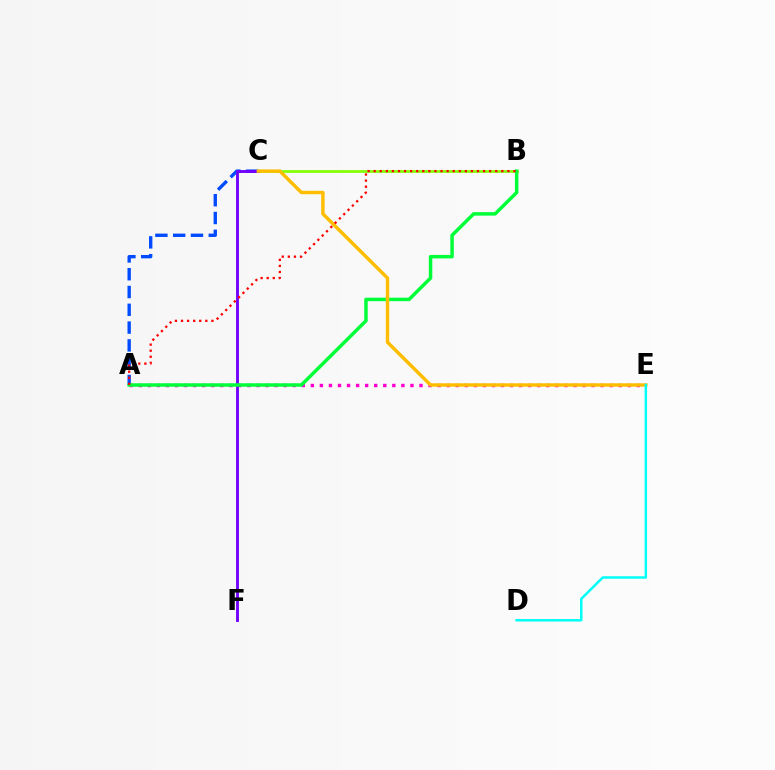{('A', 'E'): [{'color': '#ff00cf', 'line_style': 'dotted', 'thickness': 2.46}], ('B', 'C'): [{'color': '#84ff00', 'line_style': 'solid', 'thickness': 1.97}], ('A', 'C'): [{'color': '#004bff', 'line_style': 'dashed', 'thickness': 2.42}], ('C', 'F'): [{'color': '#7200ff', 'line_style': 'solid', 'thickness': 2.07}], ('A', 'B'): [{'color': '#00ff39', 'line_style': 'solid', 'thickness': 2.51}, {'color': '#ff0000', 'line_style': 'dotted', 'thickness': 1.65}], ('C', 'E'): [{'color': '#ffbd00', 'line_style': 'solid', 'thickness': 2.47}], ('D', 'E'): [{'color': '#00fff6', 'line_style': 'solid', 'thickness': 1.78}]}